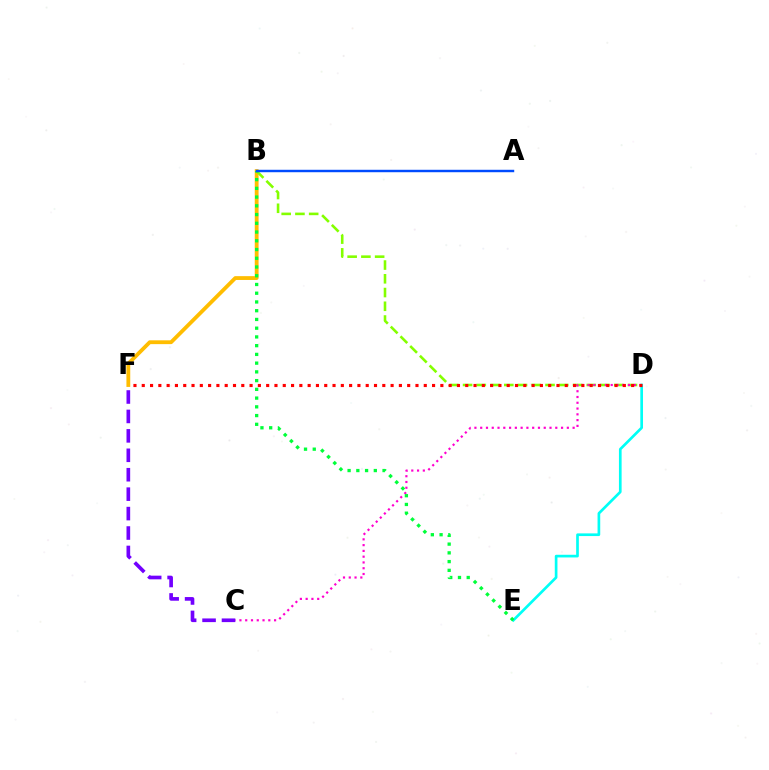{('B', 'F'): [{'color': '#ffbd00', 'line_style': 'solid', 'thickness': 2.75}], ('B', 'D'): [{'color': '#84ff00', 'line_style': 'dashed', 'thickness': 1.87}], ('D', 'E'): [{'color': '#00fff6', 'line_style': 'solid', 'thickness': 1.93}], ('C', 'D'): [{'color': '#ff00cf', 'line_style': 'dotted', 'thickness': 1.57}], ('B', 'E'): [{'color': '#00ff39', 'line_style': 'dotted', 'thickness': 2.37}], ('C', 'F'): [{'color': '#7200ff', 'line_style': 'dashed', 'thickness': 2.64}], ('D', 'F'): [{'color': '#ff0000', 'line_style': 'dotted', 'thickness': 2.25}], ('A', 'B'): [{'color': '#004bff', 'line_style': 'solid', 'thickness': 1.76}]}